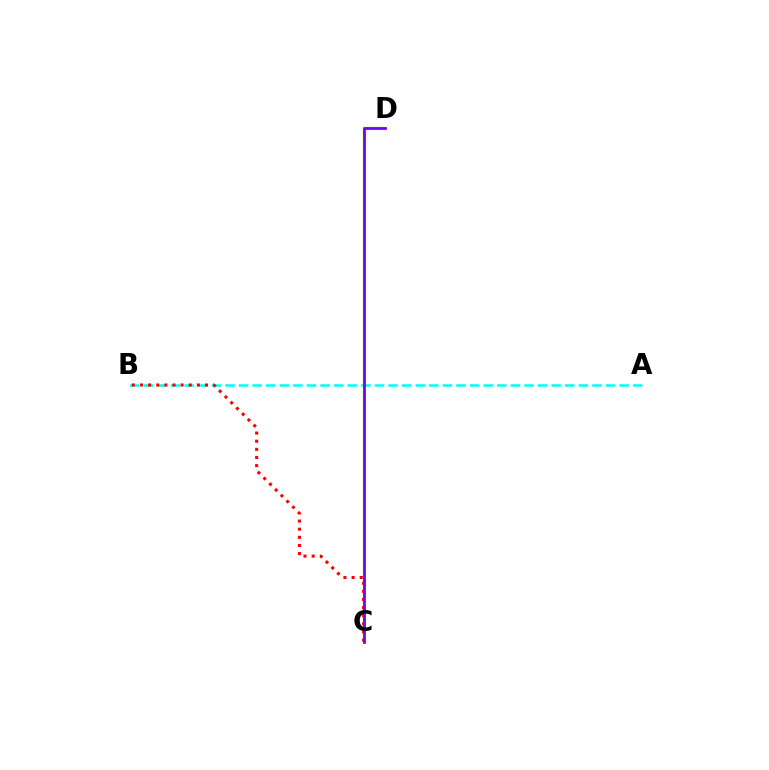{('A', 'B'): [{'color': '#00fff6', 'line_style': 'dashed', 'thickness': 1.85}], ('C', 'D'): [{'color': '#84ff00', 'line_style': 'solid', 'thickness': 1.68}, {'color': '#7200ff', 'line_style': 'solid', 'thickness': 1.98}], ('B', 'C'): [{'color': '#ff0000', 'line_style': 'dotted', 'thickness': 2.21}]}